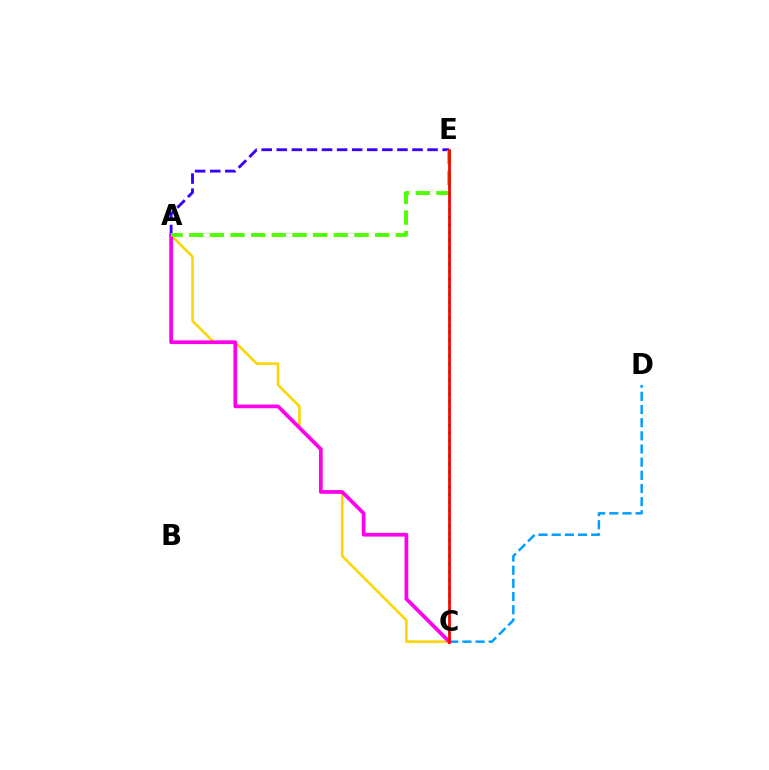{('A', 'E'): [{'color': '#3700ff', 'line_style': 'dashed', 'thickness': 2.05}, {'color': '#4fff00', 'line_style': 'dashed', 'thickness': 2.81}], ('A', 'C'): [{'color': '#ffd500', 'line_style': 'solid', 'thickness': 1.86}, {'color': '#ff00ed', 'line_style': 'solid', 'thickness': 2.68}], ('C', 'E'): [{'color': '#00ff86', 'line_style': 'dotted', 'thickness': 2.09}, {'color': '#ff0000', 'line_style': 'solid', 'thickness': 1.96}], ('C', 'D'): [{'color': '#009eff', 'line_style': 'dashed', 'thickness': 1.79}]}